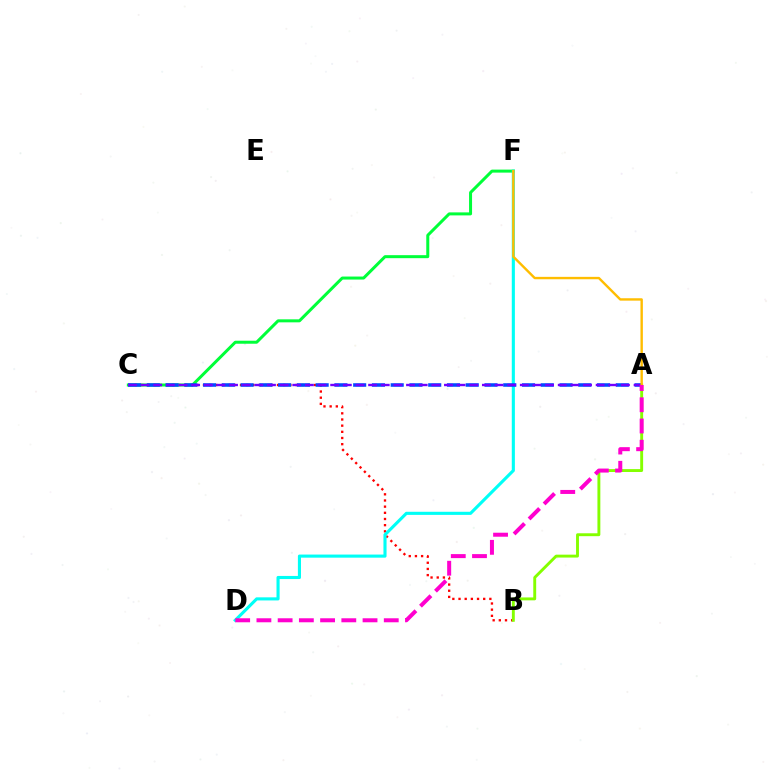{('B', 'C'): [{'color': '#ff0000', 'line_style': 'dotted', 'thickness': 1.68}], ('A', 'B'): [{'color': '#84ff00', 'line_style': 'solid', 'thickness': 2.09}], ('C', 'F'): [{'color': '#00ff39', 'line_style': 'solid', 'thickness': 2.17}], ('D', 'F'): [{'color': '#00fff6', 'line_style': 'solid', 'thickness': 2.24}], ('A', 'C'): [{'color': '#004bff', 'line_style': 'dashed', 'thickness': 2.55}, {'color': '#7200ff', 'line_style': 'dashed', 'thickness': 1.72}], ('A', 'F'): [{'color': '#ffbd00', 'line_style': 'solid', 'thickness': 1.73}], ('A', 'D'): [{'color': '#ff00cf', 'line_style': 'dashed', 'thickness': 2.88}]}